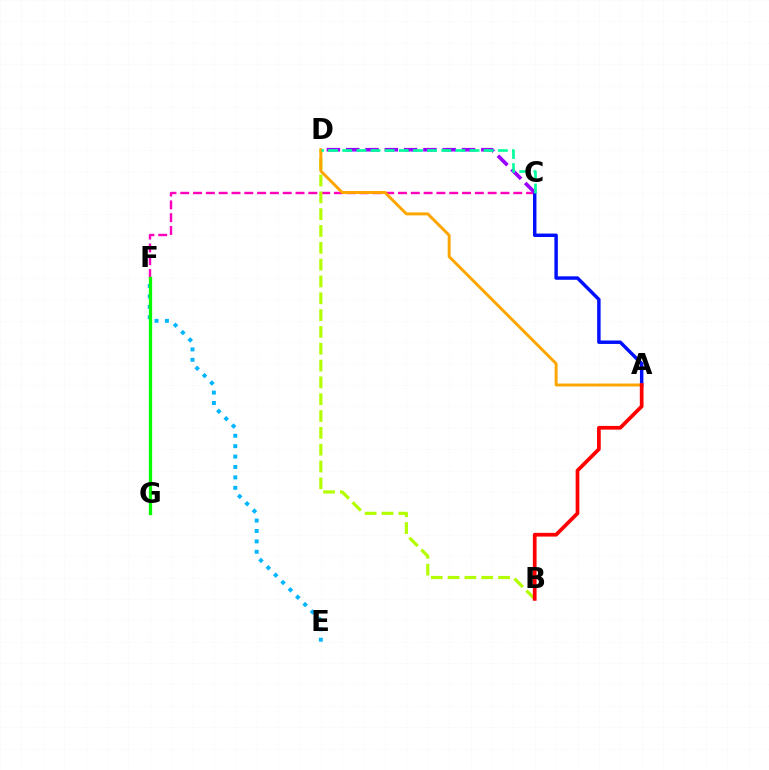{('C', 'F'): [{'color': '#ff00bd', 'line_style': 'dashed', 'thickness': 1.74}], ('E', 'F'): [{'color': '#00b5ff', 'line_style': 'dotted', 'thickness': 2.83}], ('A', 'C'): [{'color': '#0010ff', 'line_style': 'solid', 'thickness': 2.48}], ('F', 'G'): [{'color': '#08ff00', 'line_style': 'solid', 'thickness': 2.38}], ('C', 'D'): [{'color': '#9b00ff', 'line_style': 'dashed', 'thickness': 2.62}, {'color': '#00ff9d', 'line_style': 'dashed', 'thickness': 1.92}], ('B', 'D'): [{'color': '#b3ff00', 'line_style': 'dashed', 'thickness': 2.29}], ('A', 'D'): [{'color': '#ffa500', 'line_style': 'solid', 'thickness': 2.12}], ('A', 'B'): [{'color': '#ff0000', 'line_style': 'solid', 'thickness': 2.68}]}